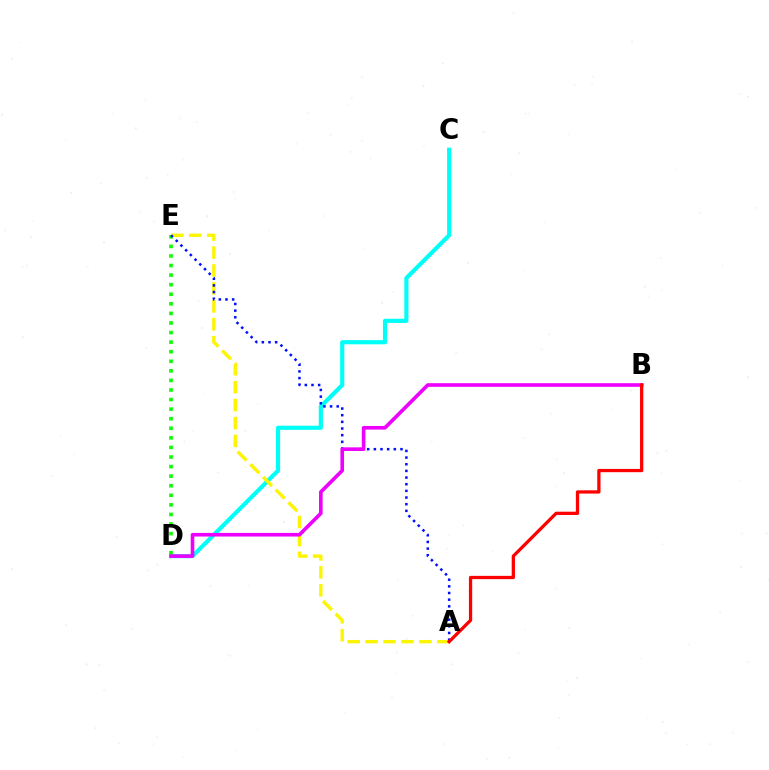{('C', 'D'): [{'color': '#00fff6', 'line_style': 'solid', 'thickness': 2.99}], ('D', 'E'): [{'color': '#08ff00', 'line_style': 'dotted', 'thickness': 2.6}], ('A', 'E'): [{'color': '#fcf500', 'line_style': 'dashed', 'thickness': 2.44}, {'color': '#0010ff', 'line_style': 'dotted', 'thickness': 1.81}], ('B', 'D'): [{'color': '#ee00ff', 'line_style': 'solid', 'thickness': 2.6}], ('A', 'B'): [{'color': '#ff0000', 'line_style': 'solid', 'thickness': 2.36}]}